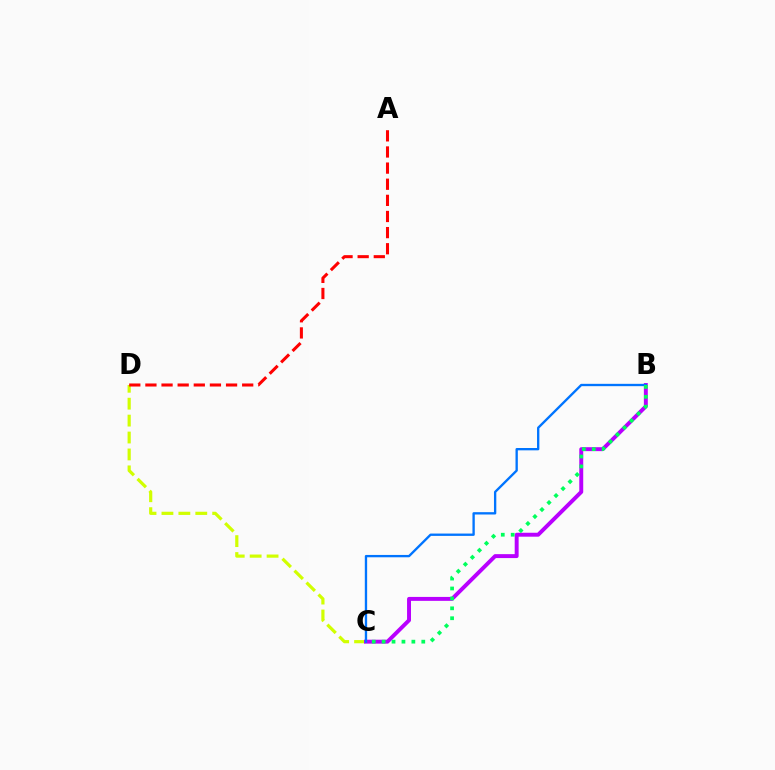{('C', 'D'): [{'color': '#d1ff00', 'line_style': 'dashed', 'thickness': 2.3}], ('A', 'D'): [{'color': '#ff0000', 'line_style': 'dashed', 'thickness': 2.19}], ('B', 'C'): [{'color': '#b900ff', 'line_style': 'solid', 'thickness': 2.83}, {'color': '#0074ff', 'line_style': 'solid', 'thickness': 1.68}, {'color': '#00ff5c', 'line_style': 'dotted', 'thickness': 2.69}]}